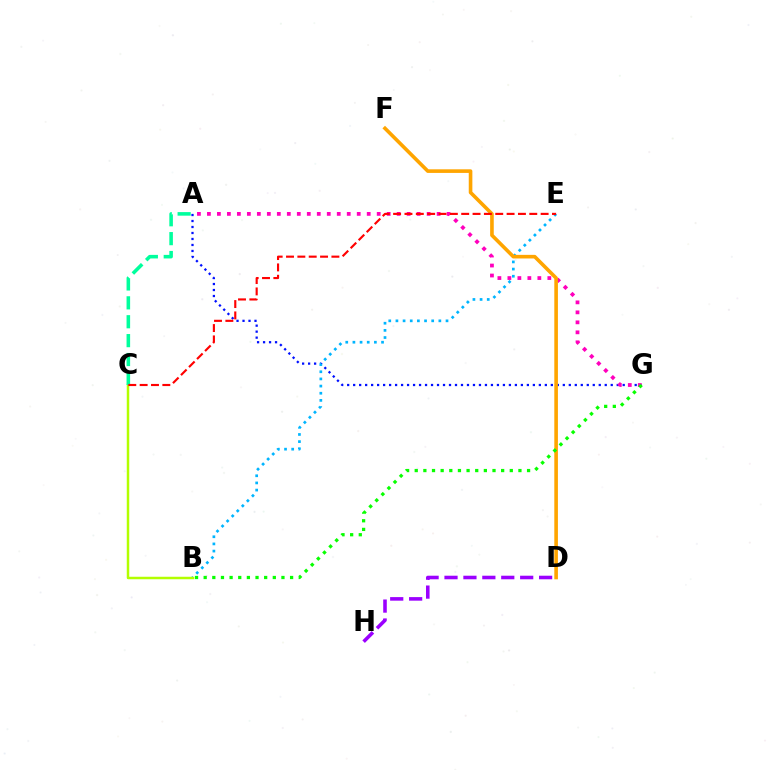{('A', 'G'): [{'color': '#0010ff', 'line_style': 'dotted', 'thickness': 1.63}, {'color': '#ff00bd', 'line_style': 'dotted', 'thickness': 2.71}], ('B', 'E'): [{'color': '#00b5ff', 'line_style': 'dotted', 'thickness': 1.94}], ('B', 'C'): [{'color': '#b3ff00', 'line_style': 'solid', 'thickness': 1.79}], ('D', 'H'): [{'color': '#9b00ff', 'line_style': 'dashed', 'thickness': 2.57}], ('D', 'F'): [{'color': '#ffa500', 'line_style': 'solid', 'thickness': 2.6}], ('A', 'C'): [{'color': '#00ff9d', 'line_style': 'dashed', 'thickness': 2.57}], ('C', 'E'): [{'color': '#ff0000', 'line_style': 'dashed', 'thickness': 1.54}], ('B', 'G'): [{'color': '#08ff00', 'line_style': 'dotted', 'thickness': 2.35}]}